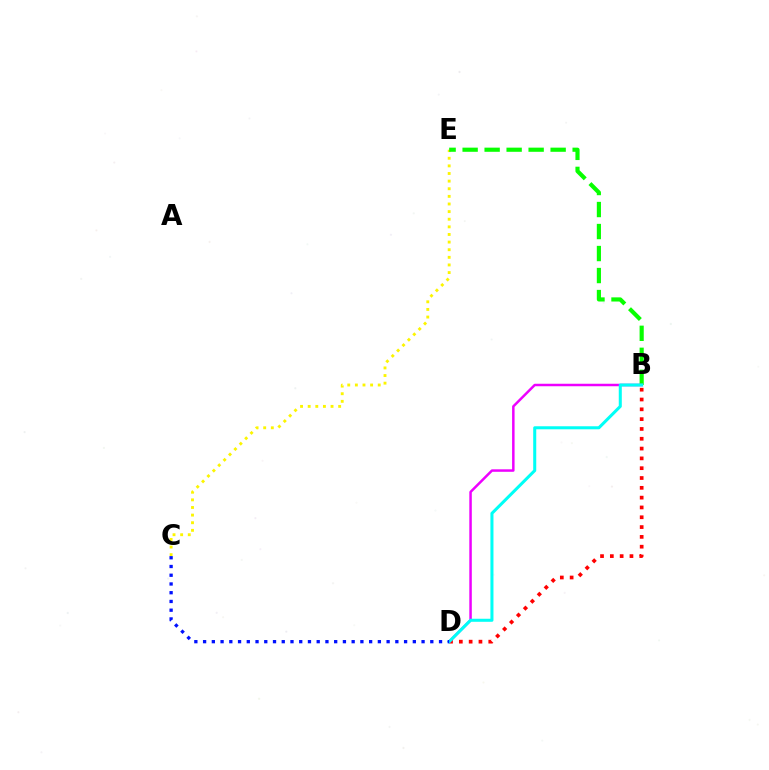{('B', 'D'): [{'color': '#ff0000', 'line_style': 'dotted', 'thickness': 2.67}, {'color': '#ee00ff', 'line_style': 'solid', 'thickness': 1.79}, {'color': '#00fff6', 'line_style': 'solid', 'thickness': 2.19}], ('C', 'E'): [{'color': '#fcf500', 'line_style': 'dotted', 'thickness': 2.07}], ('B', 'E'): [{'color': '#08ff00', 'line_style': 'dashed', 'thickness': 2.99}], ('C', 'D'): [{'color': '#0010ff', 'line_style': 'dotted', 'thickness': 2.37}]}